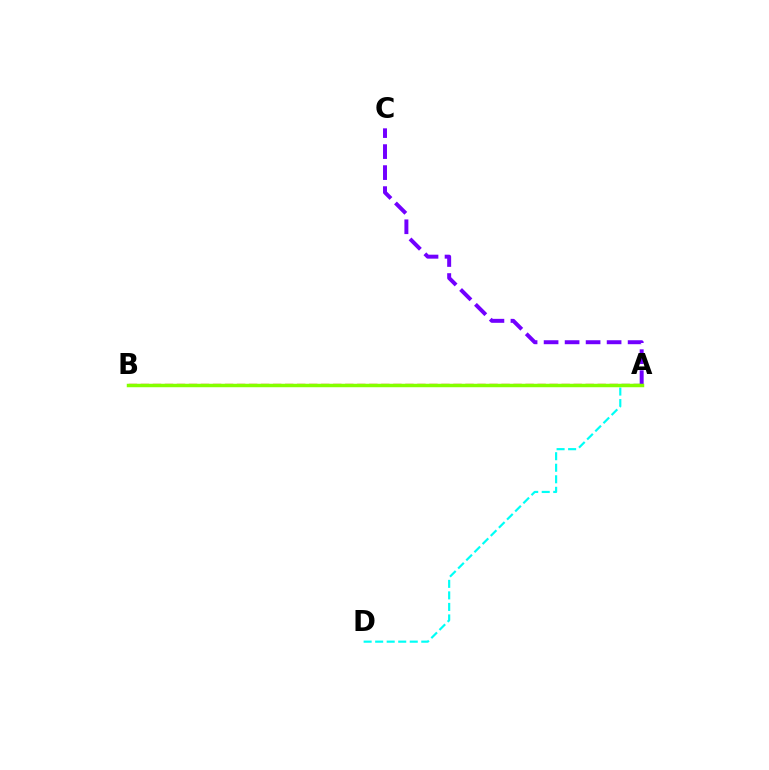{('A', 'B'): [{'color': '#ff0000', 'line_style': 'dashed', 'thickness': 1.63}, {'color': '#84ff00', 'line_style': 'solid', 'thickness': 2.5}], ('A', 'C'): [{'color': '#7200ff', 'line_style': 'dashed', 'thickness': 2.85}], ('A', 'D'): [{'color': '#00fff6', 'line_style': 'dashed', 'thickness': 1.57}]}